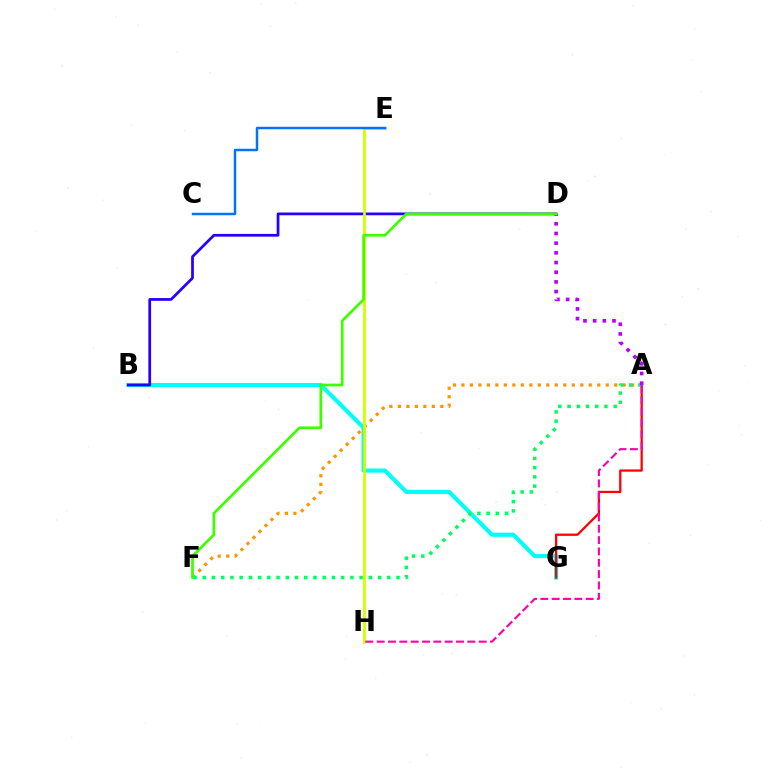{('B', 'G'): [{'color': '#00fff6', 'line_style': 'solid', 'thickness': 2.99}], ('B', 'D'): [{'color': '#2500ff', 'line_style': 'solid', 'thickness': 1.97}], ('A', 'G'): [{'color': '#ff0000', 'line_style': 'solid', 'thickness': 1.63}], ('A', 'F'): [{'color': '#ff9400', 'line_style': 'dotted', 'thickness': 2.31}, {'color': '#00ff5c', 'line_style': 'dotted', 'thickness': 2.51}], ('E', 'H'): [{'color': '#d1ff00', 'line_style': 'solid', 'thickness': 2.03}], ('C', 'E'): [{'color': '#0074ff', 'line_style': 'solid', 'thickness': 1.78}], ('A', 'D'): [{'color': '#b900ff', 'line_style': 'dotted', 'thickness': 2.63}], ('D', 'F'): [{'color': '#3dff00', 'line_style': 'solid', 'thickness': 1.95}], ('A', 'H'): [{'color': '#ff00ac', 'line_style': 'dashed', 'thickness': 1.54}]}